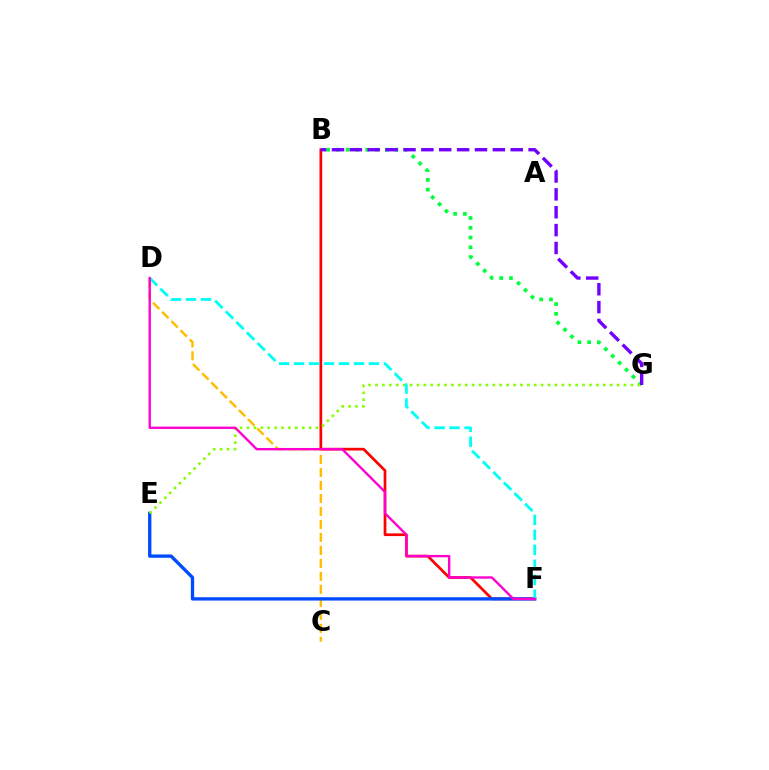{('B', 'F'): [{'color': '#ff0000', 'line_style': 'solid', 'thickness': 1.95}], ('C', 'D'): [{'color': '#ffbd00', 'line_style': 'dashed', 'thickness': 1.76}], ('B', 'G'): [{'color': '#00ff39', 'line_style': 'dotted', 'thickness': 2.66}, {'color': '#7200ff', 'line_style': 'dashed', 'thickness': 2.43}], ('E', 'F'): [{'color': '#004bff', 'line_style': 'solid', 'thickness': 2.4}], ('E', 'G'): [{'color': '#84ff00', 'line_style': 'dotted', 'thickness': 1.88}], ('D', 'F'): [{'color': '#00fff6', 'line_style': 'dashed', 'thickness': 2.03}, {'color': '#ff00cf', 'line_style': 'solid', 'thickness': 1.7}]}